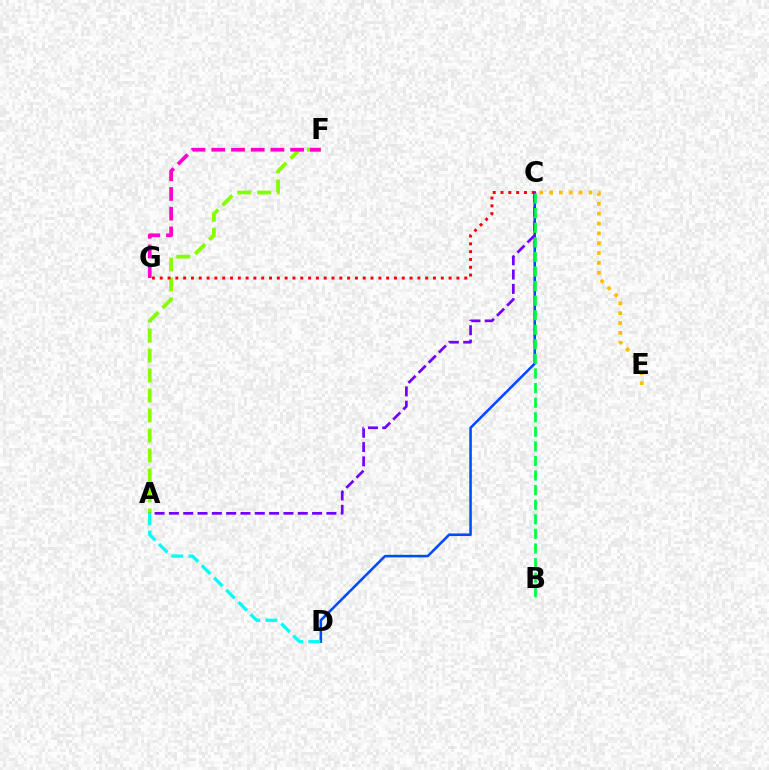{('C', 'D'): [{'color': '#004bff', 'line_style': 'solid', 'thickness': 1.84}], ('A', 'F'): [{'color': '#84ff00', 'line_style': 'dashed', 'thickness': 2.72}], ('C', 'G'): [{'color': '#ff0000', 'line_style': 'dotted', 'thickness': 2.12}], ('A', 'C'): [{'color': '#7200ff', 'line_style': 'dashed', 'thickness': 1.95}], ('B', 'C'): [{'color': '#00ff39', 'line_style': 'dashed', 'thickness': 1.98}], ('C', 'E'): [{'color': '#ffbd00', 'line_style': 'dotted', 'thickness': 2.68}], ('A', 'D'): [{'color': '#00fff6', 'line_style': 'dashed', 'thickness': 2.34}], ('F', 'G'): [{'color': '#ff00cf', 'line_style': 'dashed', 'thickness': 2.68}]}